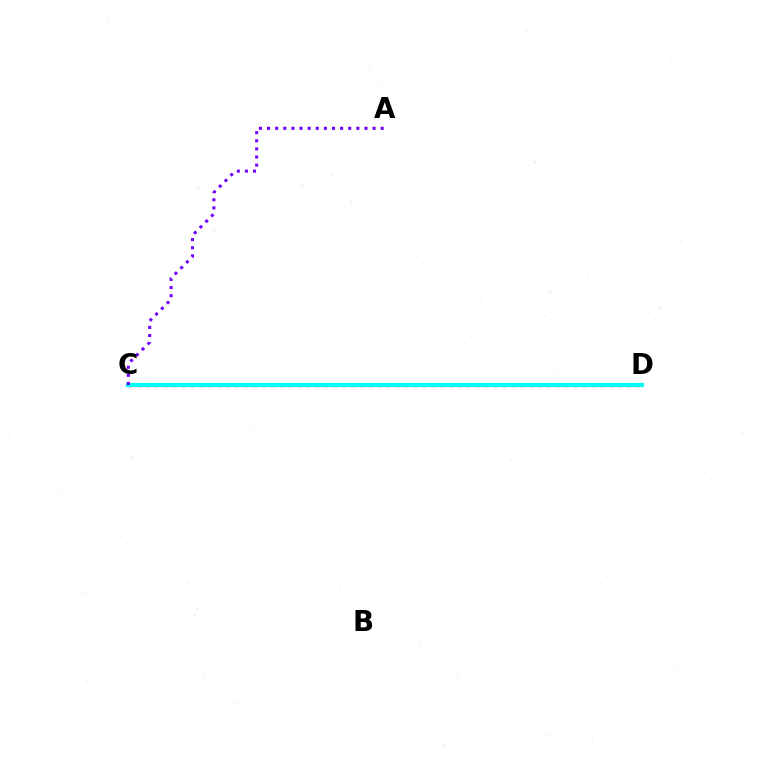{('C', 'D'): [{'color': '#84ff00', 'line_style': 'solid', 'thickness': 1.96}, {'color': '#ff0000', 'line_style': 'dotted', 'thickness': 2.42}, {'color': '#00fff6', 'line_style': 'solid', 'thickness': 3.0}], ('A', 'C'): [{'color': '#7200ff', 'line_style': 'dotted', 'thickness': 2.2}]}